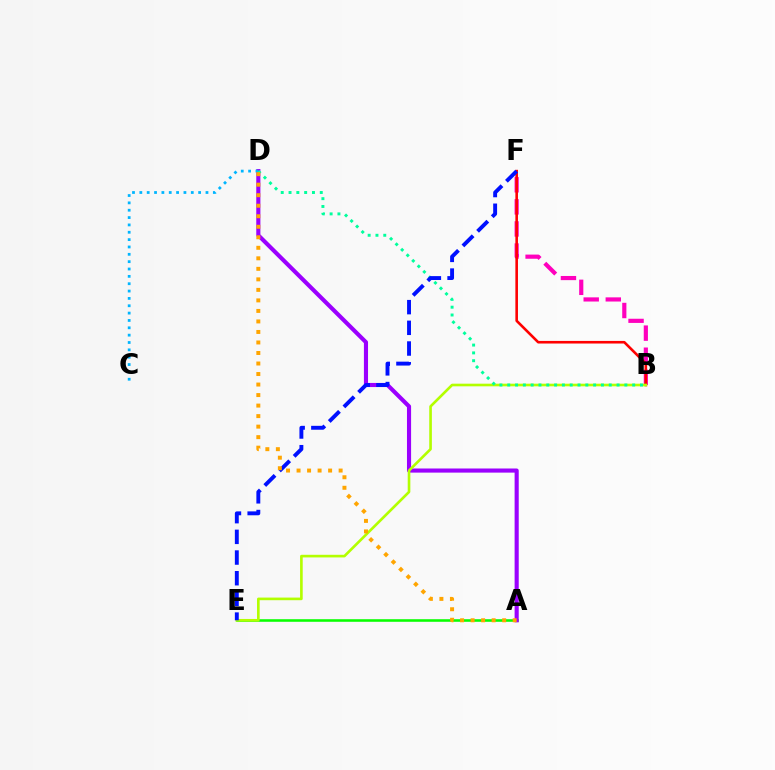{('B', 'F'): [{'color': '#ff00bd', 'line_style': 'dashed', 'thickness': 3.0}, {'color': '#ff0000', 'line_style': 'solid', 'thickness': 1.87}], ('A', 'E'): [{'color': '#08ff00', 'line_style': 'solid', 'thickness': 1.85}], ('A', 'D'): [{'color': '#9b00ff', 'line_style': 'solid', 'thickness': 2.97}, {'color': '#ffa500', 'line_style': 'dotted', 'thickness': 2.86}], ('C', 'D'): [{'color': '#00b5ff', 'line_style': 'dotted', 'thickness': 2.0}], ('B', 'E'): [{'color': '#b3ff00', 'line_style': 'solid', 'thickness': 1.9}], ('B', 'D'): [{'color': '#00ff9d', 'line_style': 'dotted', 'thickness': 2.12}], ('E', 'F'): [{'color': '#0010ff', 'line_style': 'dashed', 'thickness': 2.81}]}